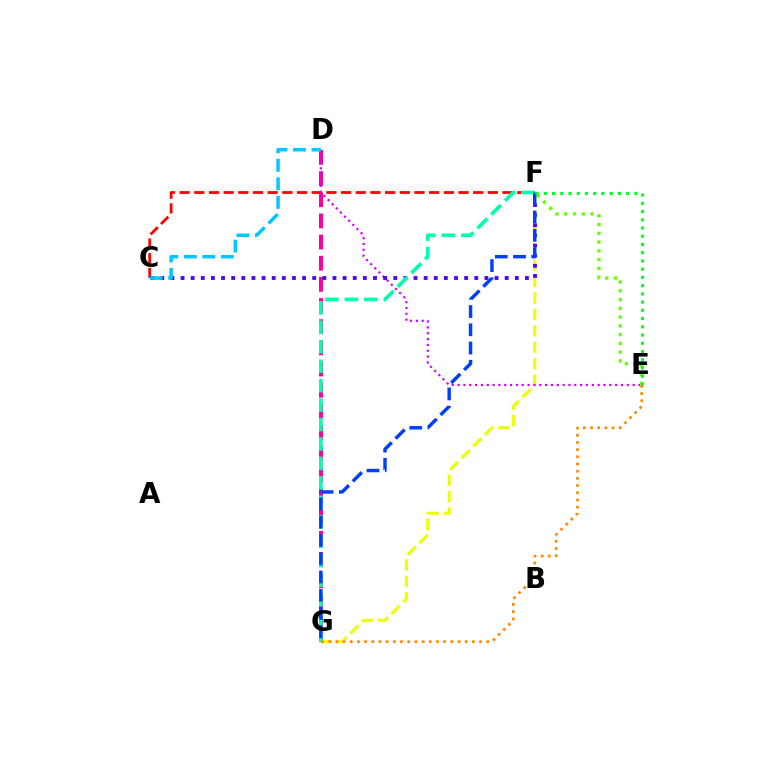{('D', 'G'): [{'color': '#ff00a0', 'line_style': 'dashed', 'thickness': 2.88}], ('F', 'G'): [{'color': '#eeff00', 'line_style': 'dashed', 'thickness': 2.23}, {'color': '#00ffaf', 'line_style': 'dashed', 'thickness': 2.64}, {'color': '#003fff', 'line_style': 'dashed', 'thickness': 2.48}], ('C', 'F'): [{'color': '#ff0000', 'line_style': 'dashed', 'thickness': 1.99}, {'color': '#4f00ff', 'line_style': 'dotted', 'thickness': 2.75}], ('D', 'E'): [{'color': '#d600ff', 'line_style': 'dotted', 'thickness': 1.59}], ('E', 'G'): [{'color': '#ff8800', 'line_style': 'dotted', 'thickness': 1.95}], ('C', 'D'): [{'color': '#00c7ff', 'line_style': 'dashed', 'thickness': 2.51}], ('E', 'F'): [{'color': '#66ff00', 'line_style': 'dotted', 'thickness': 2.38}, {'color': '#00ff27', 'line_style': 'dotted', 'thickness': 2.24}]}